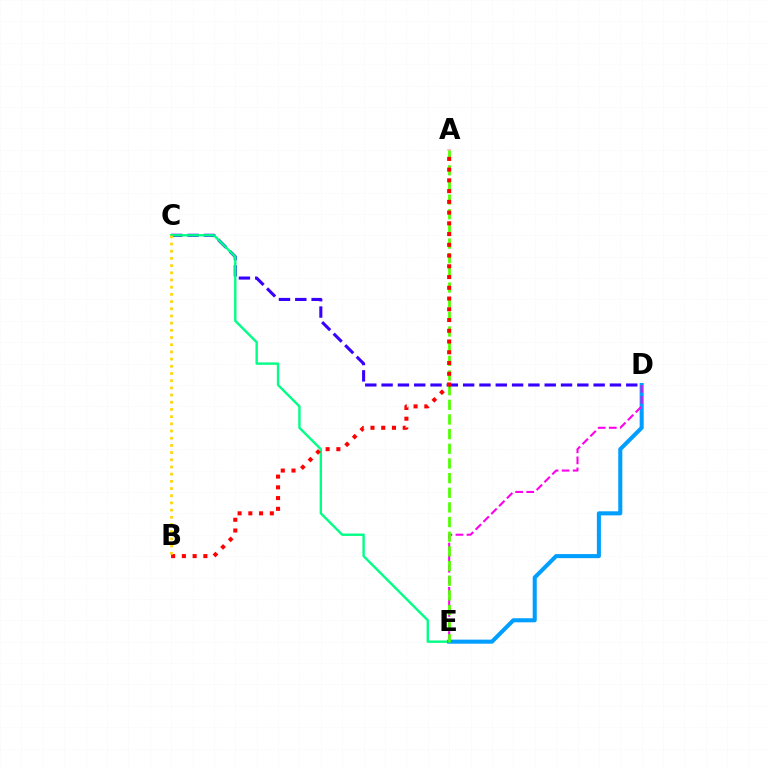{('C', 'D'): [{'color': '#3700ff', 'line_style': 'dashed', 'thickness': 2.22}], ('C', 'E'): [{'color': '#00ff86', 'line_style': 'solid', 'thickness': 1.72}], ('D', 'E'): [{'color': '#009eff', 'line_style': 'solid', 'thickness': 2.92}, {'color': '#ff00ed', 'line_style': 'dashed', 'thickness': 1.5}], ('A', 'E'): [{'color': '#4fff00', 'line_style': 'dashed', 'thickness': 1.99}], ('A', 'B'): [{'color': '#ff0000', 'line_style': 'dotted', 'thickness': 2.92}], ('B', 'C'): [{'color': '#ffd500', 'line_style': 'dotted', 'thickness': 1.95}]}